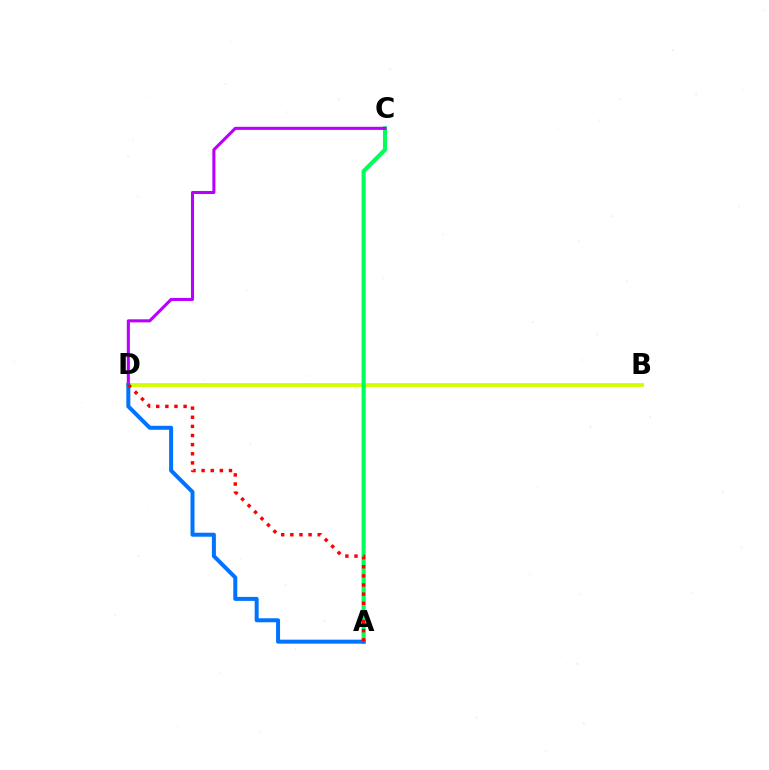{('B', 'D'): [{'color': '#d1ff00', 'line_style': 'solid', 'thickness': 2.76}], ('A', 'C'): [{'color': '#00ff5c', 'line_style': 'solid', 'thickness': 2.96}], ('C', 'D'): [{'color': '#b900ff', 'line_style': 'solid', 'thickness': 2.21}], ('A', 'D'): [{'color': '#0074ff', 'line_style': 'solid', 'thickness': 2.88}, {'color': '#ff0000', 'line_style': 'dotted', 'thickness': 2.48}]}